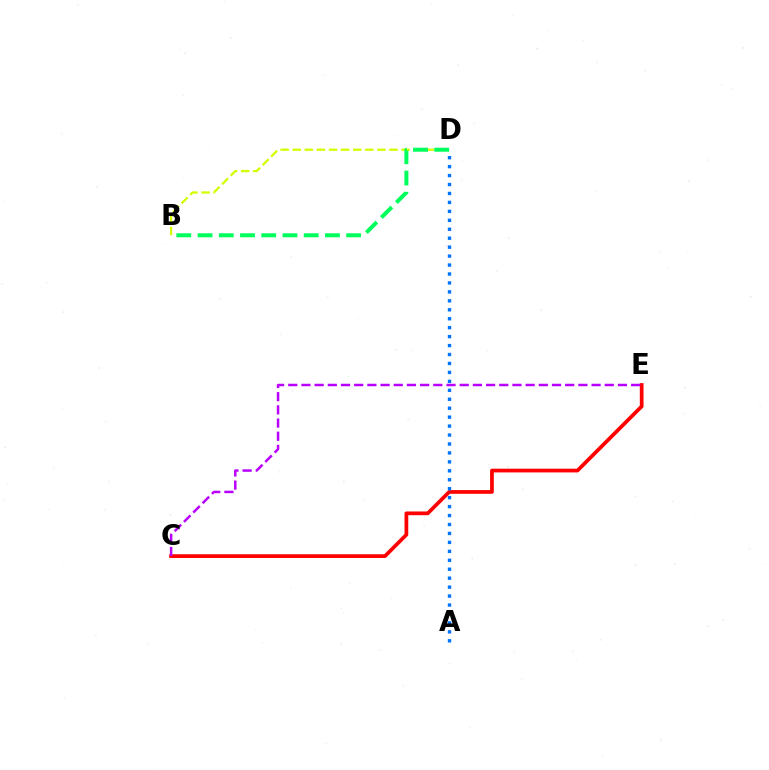{('C', 'E'): [{'color': '#ff0000', 'line_style': 'solid', 'thickness': 2.68}, {'color': '#b900ff', 'line_style': 'dashed', 'thickness': 1.79}], ('B', 'D'): [{'color': '#d1ff00', 'line_style': 'dashed', 'thickness': 1.64}, {'color': '#00ff5c', 'line_style': 'dashed', 'thickness': 2.88}], ('A', 'D'): [{'color': '#0074ff', 'line_style': 'dotted', 'thickness': 2.43}]}